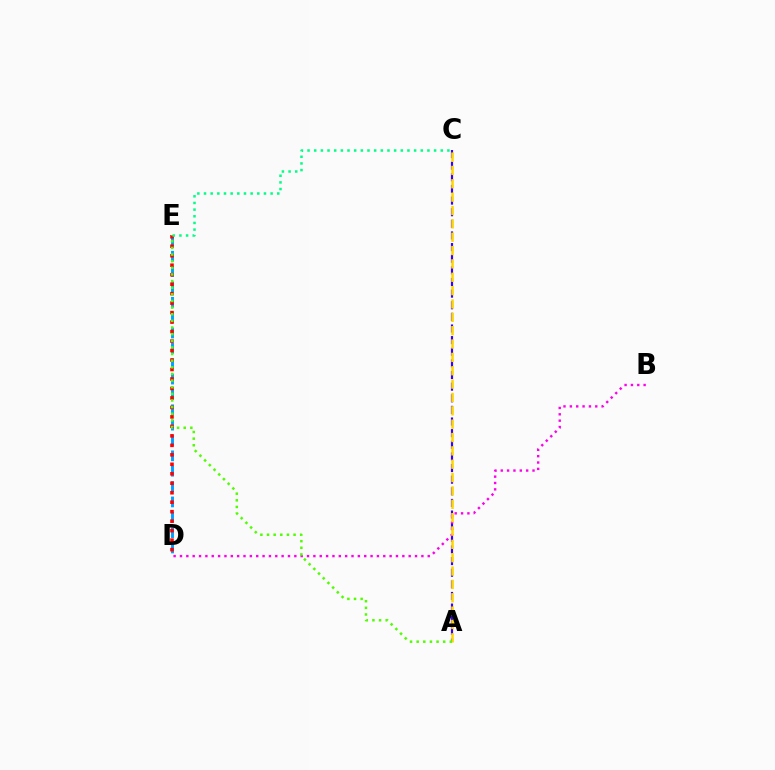{('A', 'C'): [{'color': '#3700ff', 'line_style': 'dashed', 'thickness': 1.58}, {'color': '#ffd500', 'line_style': 'dashed', 'thickness': 1.81}], ('B', 'D'): [{'color': '#ff00ed', 'line_style': 'dotted', 'thickness': 1.73}], ('D', 'E'): [{'color': '#009eff', 'line_style': 'dashed', 'thickness': 2.09}, {'color': '#ff0000', 'line_style': 'dotted', 'thickness': 2.58}], ('C', 'E'): [{'color': '#00ff86', 'line_style': 'dotted', 'thickness': 1.81}], ('A', 'E'): [{'color': '#4fff00', 'line_style': 'dotted', 'thickness': 1.8}]}